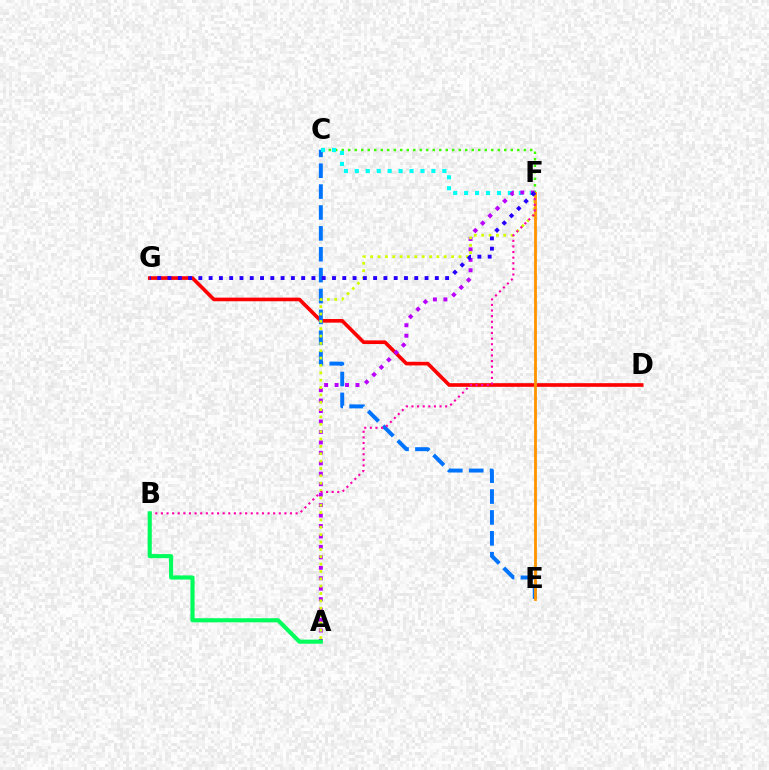{('D', 'G'): [{'color': '#ff0000', 'line_style': 'solid', 'thickness': 2.62}], ('C', 'F'): [{'color': '#3dff00', 'line_style': 'dotted', 'thickness': 1.77}, {'color': '#00fff6', 'line_style': 'dotted', 'thickness': 2.97}], ('C', 'E'): [{'color': '#0074ff', 'line_style': 'dashed', 'thickness': 2.84}], ('A', 'F'): [{'color': '#b900ff', 'line_style': 'dotted', 'thickness': 2.84}, {'color': '#d1ff00', 'line_style': 'dotted', 'thickness': 2.0}], ('E', 'F'): [{'color': '#ff9400', 'line_style': 'solid', 'thickness': 2.02}], ('B', 'F'): [{'color': '#ff00ac', 'line_style': 'dotted', 'thickness': 1.52}], ('A', 'B'): [{'color': '#00ff5c', 'line_style': 'solid', 'thickness': 2.97}], ('F', 'G'): [{'color': '#2500ff', 'line_style': 'dotted', 'thickness': 2.79}]}